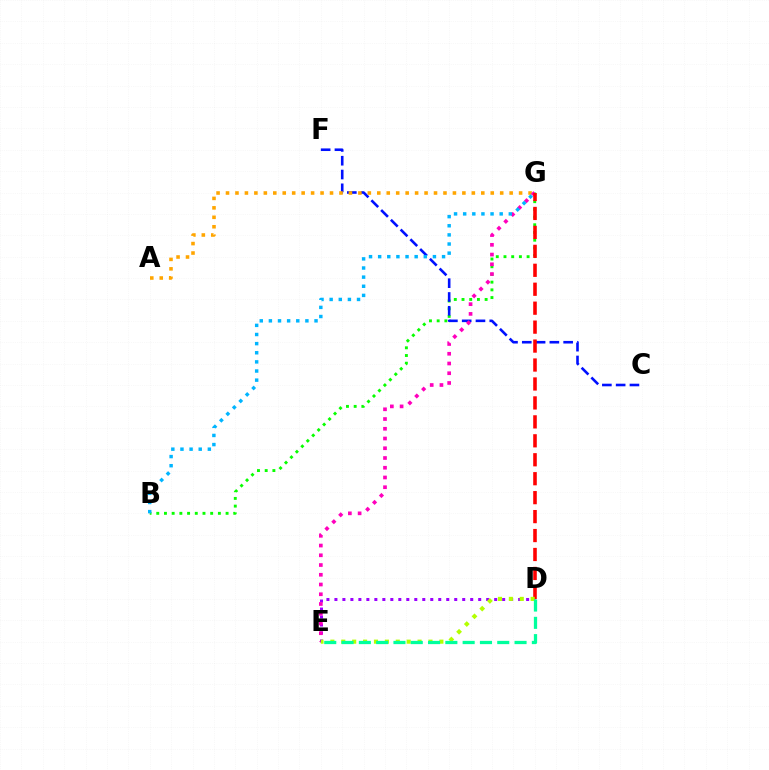{('B', 'G'): [{'color': '#08ff00', 'line_style': 'dotted', 'thickness': 2.09}, {'color': '#00b5ff', 'line_style': 'dotted', 'thickness': 2.48}], ('C', 'F'): [{'color': '#0010ff', 'line_style': 'dashed', 'thickness': 1.87}], ('D', 'E'): [{'color': '#9b00ff', 'line_style': 'dotted', 'thickness': 2.17}, {'color': '#b3ff00', 'line_style': 'dotted', 'thickness': 2.96}, {'color': '#00ff9d', 'line_style': 'dashed', 'thickness': 2.35}], ('A', 'G'): [{'color': '#ffa500', 'line_style': 'dotted', 'thickness': 2.57}], ('E', 'G'): [{'color': '#ff00bd', 'line_style': 'dotted', 'thickness': 2.65}], ('D', 'G'): [{'color': '#ff0000', 'line_style': 'dashed', 'thickness': 2.57}]}